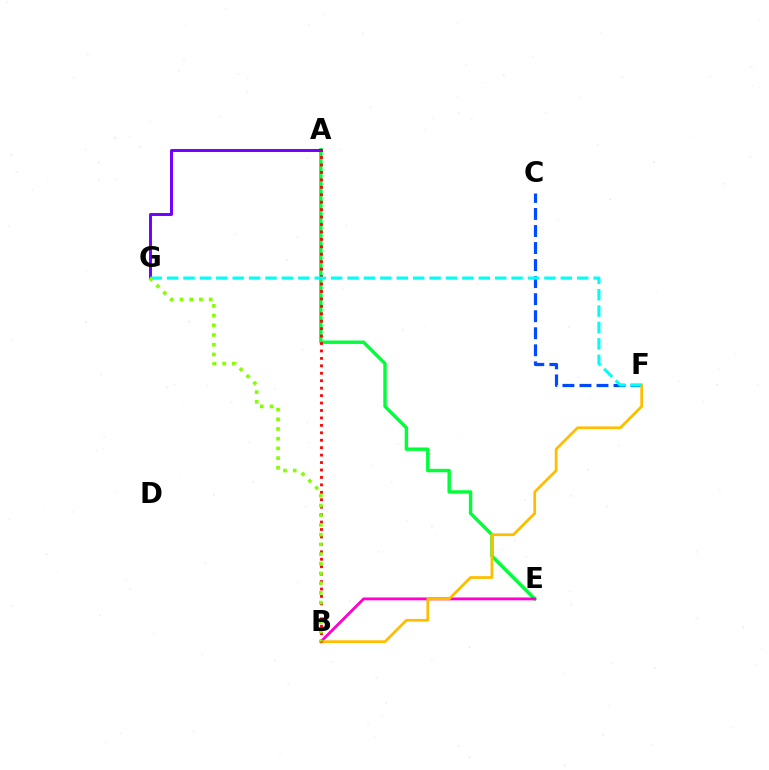{('A', 'E'): [{'color': '#00ff39', 'line_style': 'solid', 'thickness': 2.46}], ('B', 'E'): [{'color': '#ff00cf', 'line_style': 'solid', 'thickness': 2.05}], ('C', 'F'): [{'color': '#004bff', 'line_style': 'dashed', 'thickness': 2.31}], ('A', 'G'): [{'color': '#7200ff', 'line_style': 'solid', 'thickness': 2.14}], ('B', 'F'): [{'color': '#ffbd00', 'line_style': 'solid', 'thickness': 1.97}], ('A', 'B'): [{'color': '#ff0000', 'line_style': 'dotted', 'thickness': 2.02}], ('F', 'G'): [{'color': '#00fff6', 'line_style': 'dashed', 'thickness': 2.23}], ('B', 'G'): [{'color': '#84ff00', 'line_style': 'dotted', 'thickness': 2.64}]}